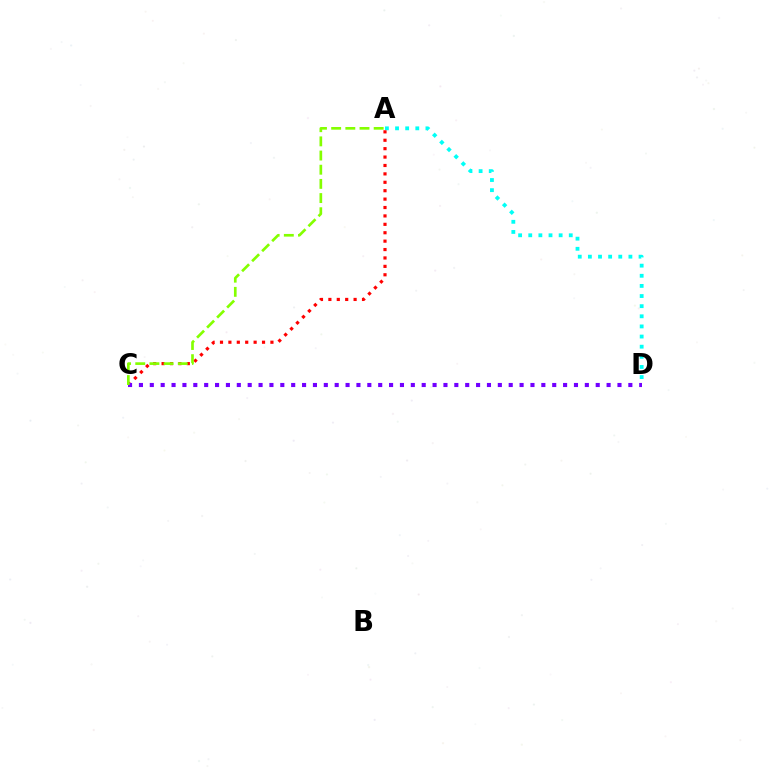{('A', 'D'): [{'color': '#00fff6', 'line_style': 'dotted', 'thickness': 2.75}], ('A', 'C'): [{'color': '#ff0000', 'line_style': 'dotted', 'thickness': 2.28}, {'color': '#84ff00', 'line_style': 'dashed', 'thickness': 1.93}], ('C', 'D'): [{'color': '#7200ff', 'line_style': 'dotted', 'thickness': 2.96}]}